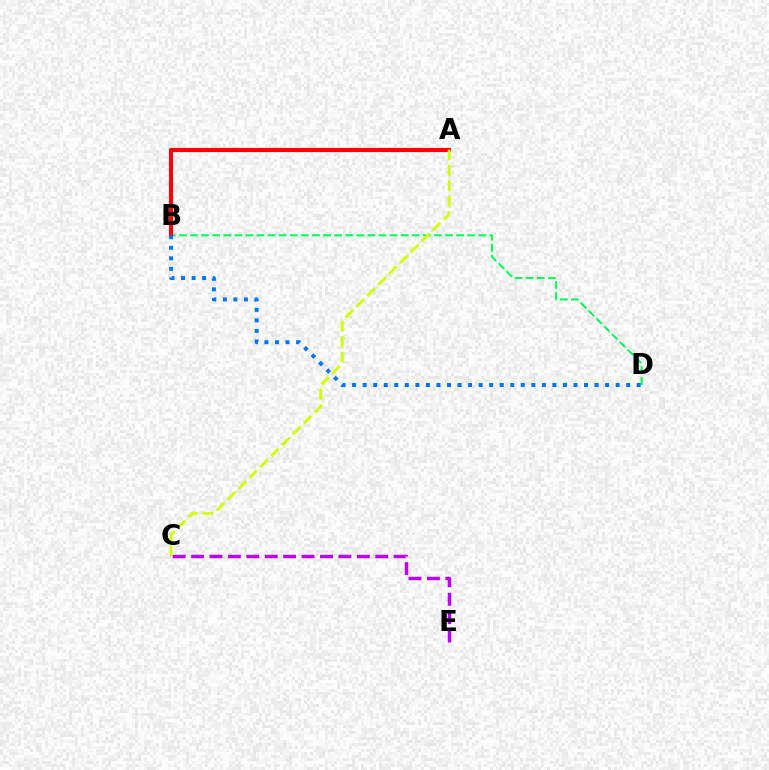{('B', 'D'): [{'color': '#00ff5c', 'line_style': 'dashed', 'thickness': 1.51}, {'color': '#0074ff', 'line_style': 'dotted', 'thickness': 2.86}], ('A', 'B'): [{'color': '#ff0000', 'line_style': 'solid', 'thickness': 2.96}], ('A', 'C'): [{'color': '#d1ff00', 'line_style': 'dashed', 'thickness': 2.09}], ('C', 'E'): [{'color': '#b900ff', 'line_style': 'dashed', 'thickness': 2.5}]}